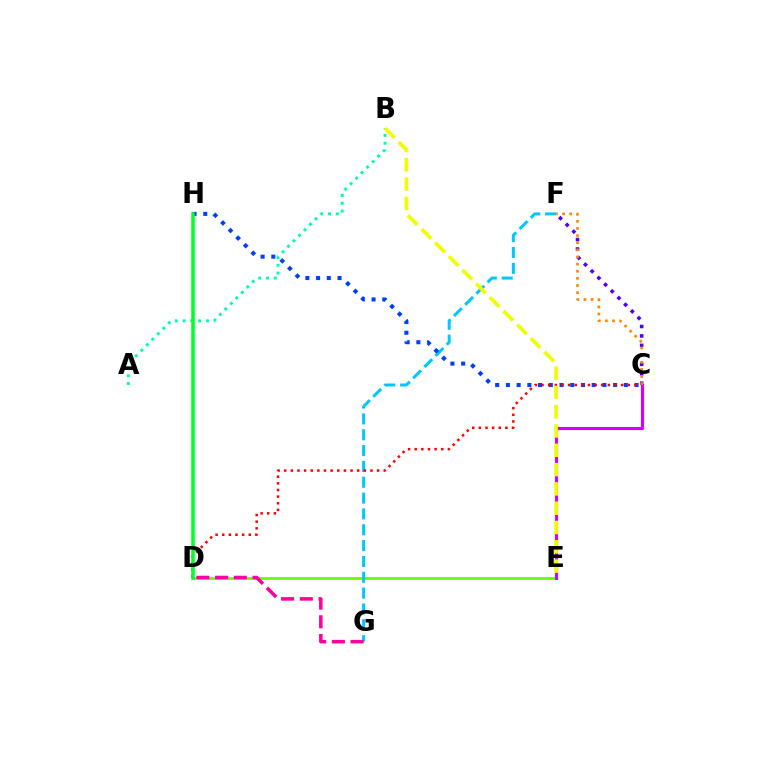{('D', 'E'): [{'color': '#66ff00', 'line_style': 'solid', 'thickness': 1.98}], ('C', 'E'): [{'color': '#d600ff', 'line_style': 'solid', 'thickness': 2.26}], ('F', 'G'): [{'color': '#00c7ff', 'line_style': 'dashed', 'thickness': 2.15}], ('C', 'H'): [{'color': '#003fff', 'line_style': 'dotted', 'thickness': 2.91}], ('C', 'D'): [{'color': '#ff0000', 'line_style': 'dotted', 'thickness': 1.8}], ('C', 'F'): [{'color': '#4f00ff', 'line_style': 'dotted', 'thickness': 2.57}, {'color': '#ff8800', 'line_style': 'dotted', 'thickness': 1.94}], ('A', 'B'): [{'color': '#00ffaf', 'line_style': 'dotted', 'thickness': 2.11}], ('D', 'G'): [{'color': '#ff00a0', 'line_style': 'dashed', 'thickness': 2.54}], ('B', 'E'): [{'color': '#eeff00', 'line_style': 'dashed', 'thickness': 2.62}], ('D', 'H'): [{'color': '#00ff27', 'line_style': 'solid', 'thickness': 2.53}]}